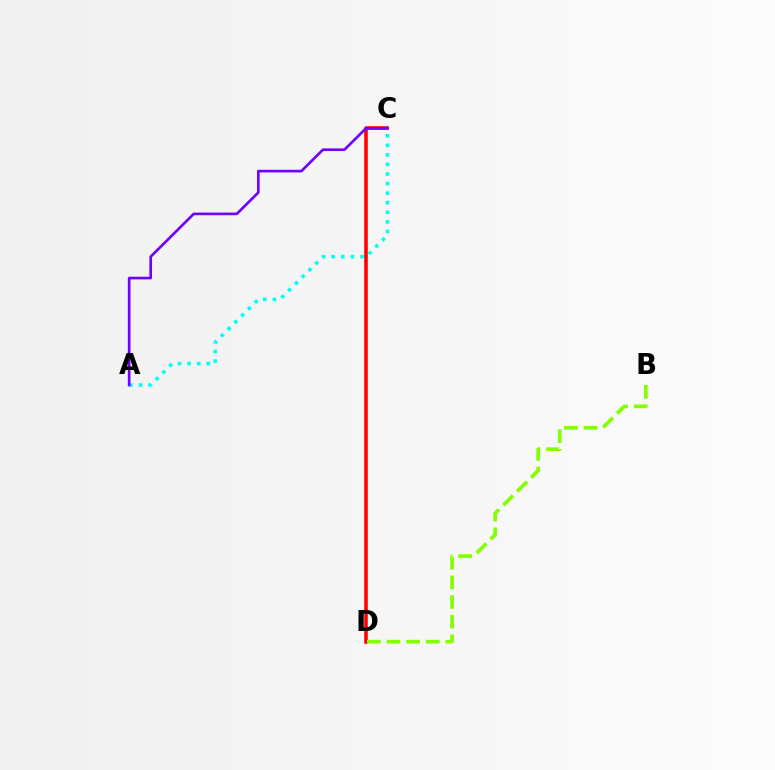{('A', 'C'): [{'color': '#00fff6', 'line_style': 'dotted', 'thickness': 2.6}, {'color': '#7200ff', 'line_style': 'solid', 'thickness': 1.91}], ('C', 'D'): [{'color': '#ff0000', 'line_style': 'solid', 'thickness': 2.57}], ('B', 'D'): [{'color': '#84ff00', 'line_style': 'dashed', 'thickness': 2.67}]}